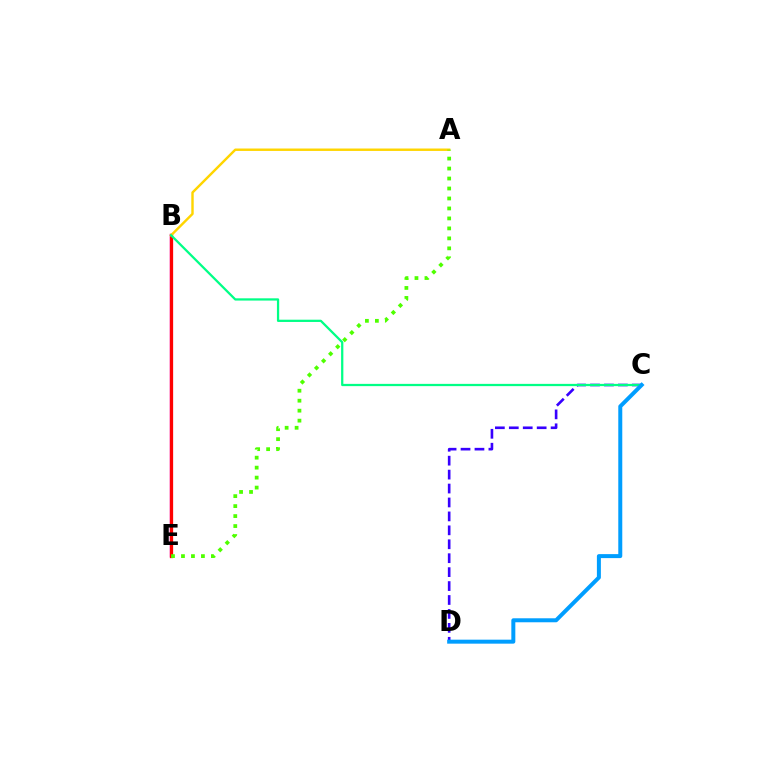{('B', 'E'): [{'color': '#ff00ed', 'line_style': 'solid', 'thickness': 1.73}, {'color': '#ff0000', 'line_style': 'solid', 'thickness': 2.36}], ('C', 'D'): [{'color': '#3700ff', 'line_style': 'dashed', 'thickness': 1.89}, {'color': '#009eff', 'line_style': 'solid', 'thickness': 2.87}], ('A', 'B'): [{'color': '#ffd500', 'line_style': 'solid', 'thickness': 1.75}], ('B', 'C'): [{'color': '#00ff86', 'line_style': 'solid', 'thickness': 1.62}], ('A', 'E'): [{'color': '#4fff00', 'line_style': 'dotted', 'thickness': 2.71}]}